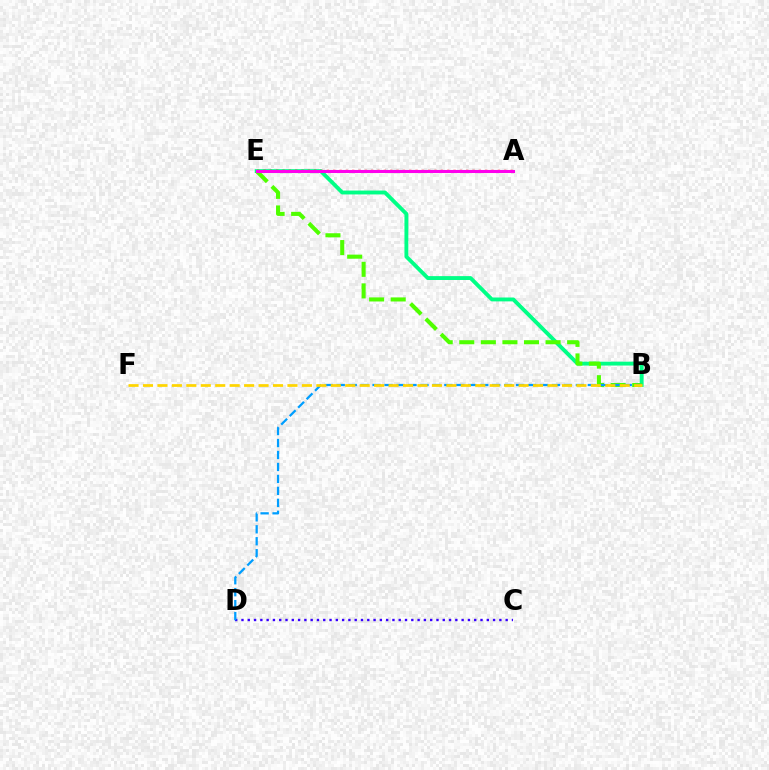{('C', 'D'): [{'color': '#3700ff', 'line_style': 'dotted', 'thickness': 1.71}], ('B', 'E'): [{'color': '#00ff86', 'line_style': 'solid', 'thickness': 2.79}, {'color': '#4fff00', 'line_style': 'dashed', 'thickness': 2.93}], ('A', 'E'): [{'color': '#ff0000', 'line_style': 'dotted', 'thickness': 1.72}, {'color': '#ff00ed', 'line_style': 'solid', 'thickness': 2.2}], ('B', 'D'): [{'color': '#009eff', 'line_style': 'dashed', 'thickness': 1.62}], ('B', 'F'): [{'color': '#ffd500', 'line_style': 'dashed', 'thickness': 1.96}]}